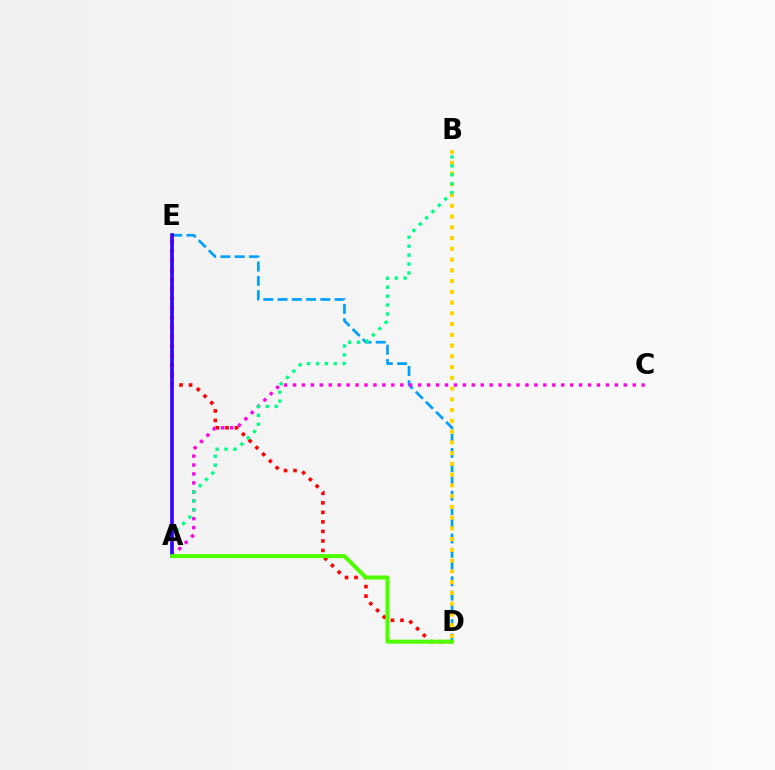{('D', 'E'): [{'color': '#ff0000', 'line_style': 'dotted', 'thickness': 2.59}, {'color': '#009eff', 'line_style': 'dashed', 'thickness': 1.94}], ('A', 'C'): [{'color': '#ff00ed', 'line_style': 'dotted', 'thickness': 2.43}], ('B', 'D'): [{'color': '#ffd500', 'line_style': 'dotted', 'thickness': 2.92}], ('A', 'B'): [{'color': '#00ff86', 'line_style': 'dotted', 'thickness': 2.43}], ('A', 'E'): [{'color': '#3700ff', 'line_style': 'solid', 'thickness': 2.63}], ('A', 'D'): [{'color': '#4fff00', 'line_style': 'solid', 'thickness': 2.91}]}